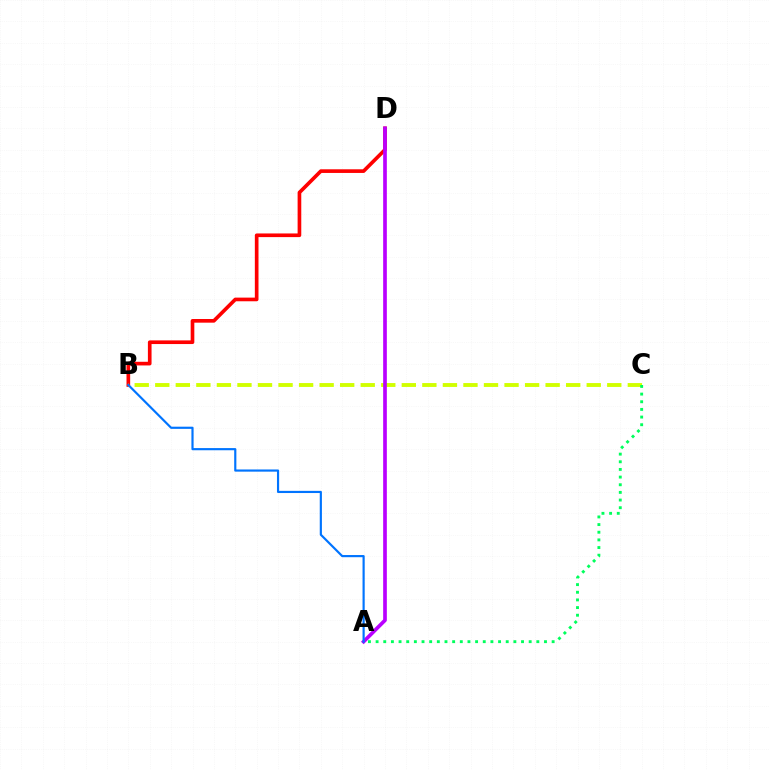{('B', 'D'): [{'color': '#ff0000', 'line_style': 'solid', 'thickness': 2.64}], ('B', 'C'): [{'color': '#d1ff00', 'line_style': 'dashed', 'thickness': 2.79}], ('A', 'D'): [{'color': '#b900ff', 'line_style': 'solid', 'thickness': 2.65}], ('A', 'B'): [{'color': '#0074ff', 'line_style': 'solid', 'thickness': 1.56}], ('A', 'C'): [{'color': '#00ff5c', 'line_style': 'dotted', 'thickness': 2.08}]}